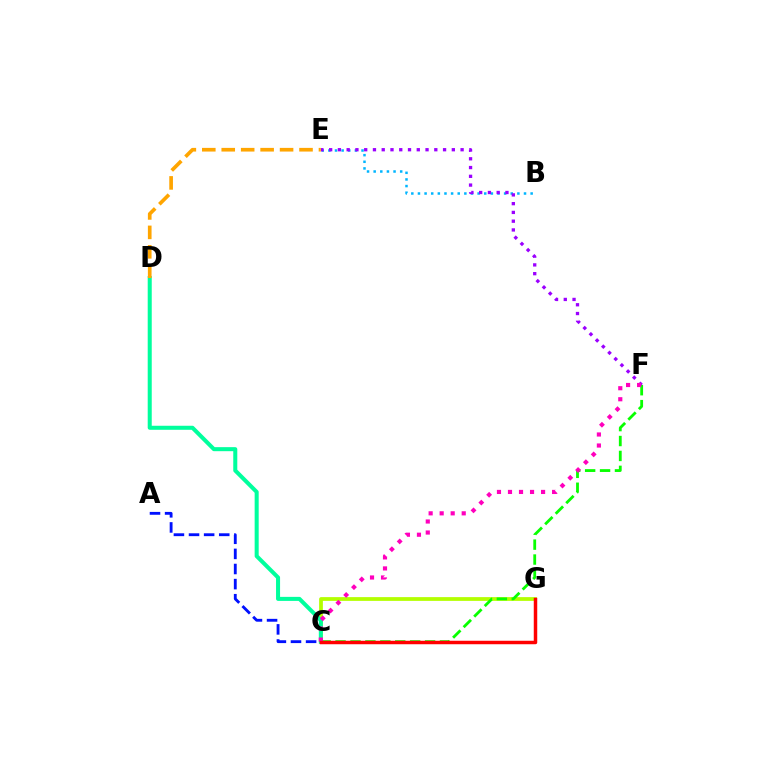{('C', 'G'): [{'color': '#b3ff00', 'line_style': 'solid', 'thickness': 2.7}, {'color': '#ff0000', 'line_style': 'solid', 'thickness': 2.5}], ('C', 'D'): [{'color': '#00ff9d', 'line_style': 'solid', 'thickness': 2.9}], ('B', 'E'): [{'color': '#00b5ff', 'line_style': 'dotted', 'thickness': 1.8}], ('C', 'F'): [{'color': '#08ff00', 'line_style': 'dashed', 'thickness': 2.03}, {'color': '#ff00bd', 'line_style': 'dotted', 'thickness': 3.0}], ('E', 'F'): [{'color': '#9b00ff', 'line_style': 'dotted', 'thickness': 2.38}], ('A', 'C'): [{'color': '#0010ff', 'line_style': 'dashed', 'thickness': 2.05}], ('D', 'E'): [{'color': '#ffa500', 'line_style': 'dashed', 'thickness': 2.64}]}